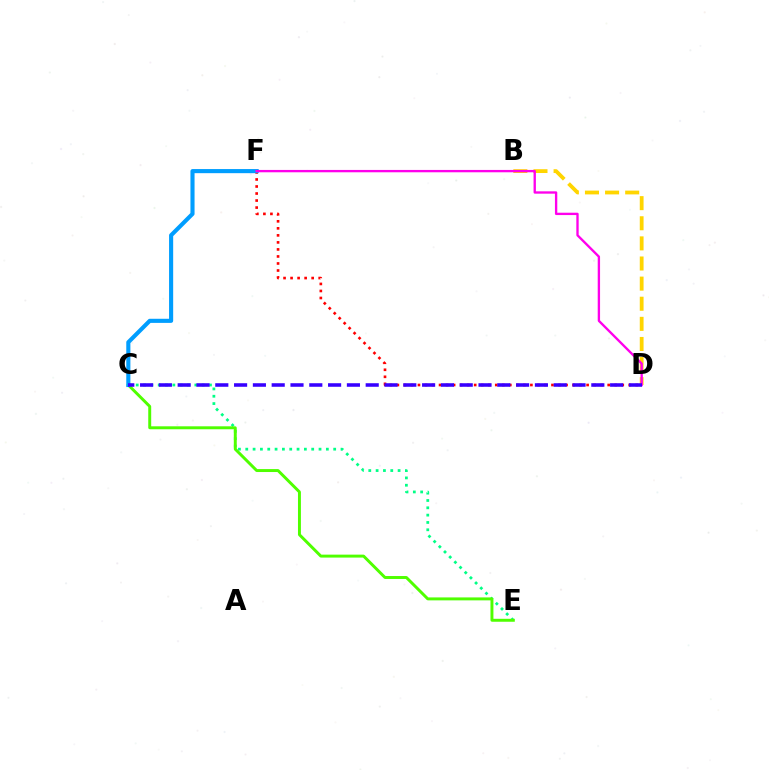{('D', 'F'): [{'color': '#ff0000', 'line_style': 'dotted', 'thickness': 1.91}, {'color': '#ff00ed', 'line_style': 'solid', 'thickness': 1.69}], ('C', 'E'): [{'color': '#00ff86', 'line_style': 'dotted', 'thickness': 1.99}, {'color': '#4fff00', 'line_style': 'solid', 'thickness': 2.12}], ('C', 'F'): [{'color': '#009eff', 'line_style': 'solid', 'thickness': 2.96}], ('B', 'D'): [{'color': '#ffd500', 'line_style': 'dashed', 'thickness': 2.73}], ('C', 'D'): [{'color': '#3700ff', 'line_style': 'dashed', 'thickness': 2.55}]}